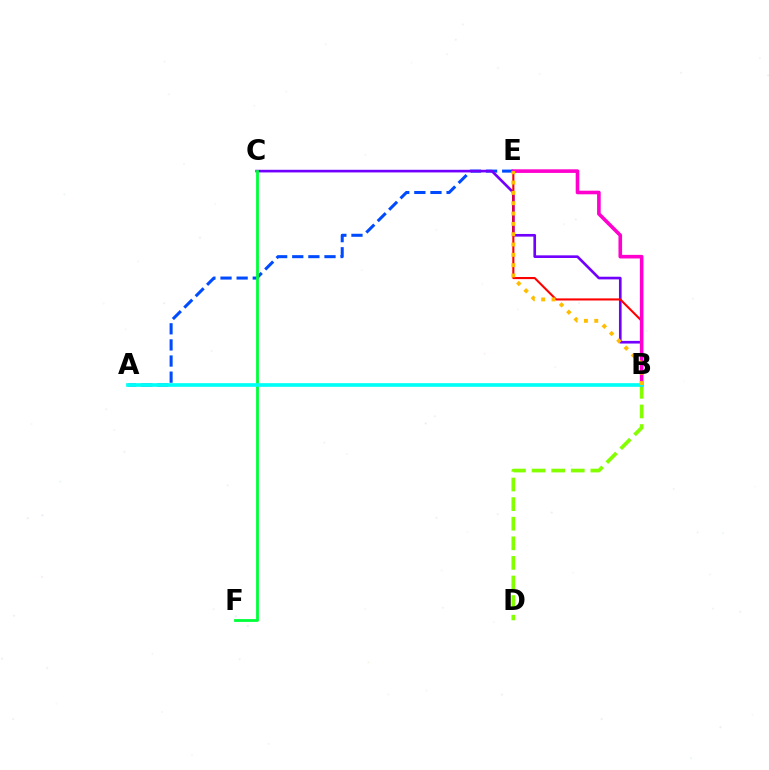{('A', 'E'): [{'color': '#004bff', 'line_style': 'dashed', 'thickness': 2.19}], ('B', 'C'): [{'color': '#7200ff', 'line_style': 'solid', 'thickness': 1.91}], ('B', 'D'): [{'color': '#84ff00', 'line_style': 'dashed', 'thickness': 2.66}], ('B', 'E'): [{'color': '#ff0000', 'line_style': 'solid', 'thickness': 1.52}, {'color': '#ff00cf', 'line_style': 'solid', 'thickness': 2.6}, {'color': '#ffbd00', 'line_style': 'dotted', 'thickness': 2.8}], ('C', 'F'): [{'color': '#00ff39', 'line_style': 'solid', 'thickness': 2.02}], ('A', 'B'): [{'color': '#00fff6', 'line_style': 'solid', 'thickness': 2.64}]}